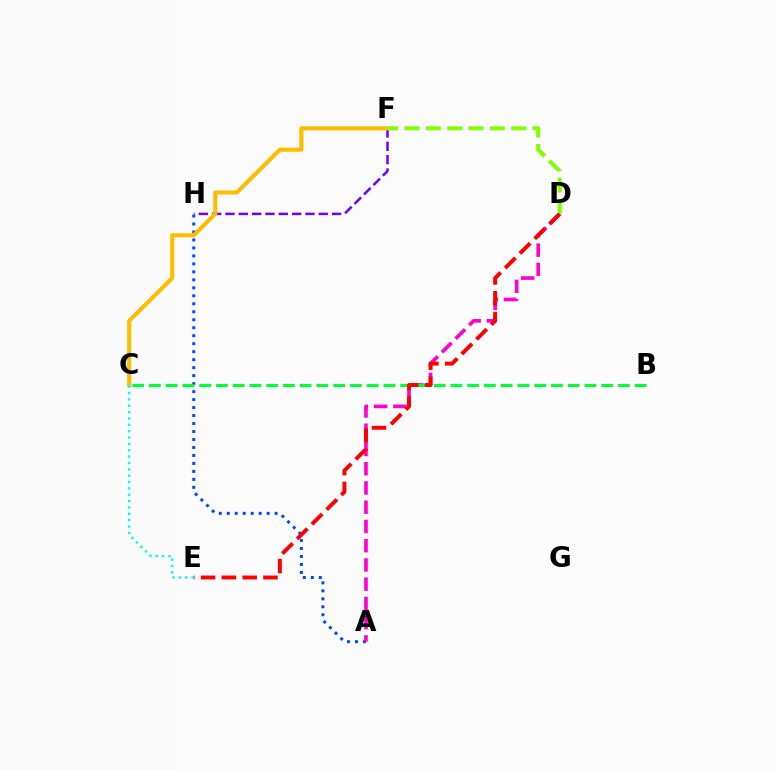{('F', 'H'): [{'color': '#7200ff', 'line_style': 'dashed', 'thickness': 1.81}], ('A', 'H'): [{'color': '#004bff', 'line_style': 'dotted', 'thickness': 2.17}], ('A', 'D'): [{'color': '#ff00cf', 'line_style': 'dashed', 'thickness': 2.61}], ('C', 'F'): [{'color': '#ffbd00', 'line_style': 'solid', 'thickness': 2.93}], ('D', 'F'): [{'color': '#84ff00', 'line_style': 'dashed', 'thickness': 2.9}], ('B', 'C'): [{'color': '#00ff39', 'line_style': 'dashed', 'thickness': 2.28}], ('C', 'E'): [{'color': '#00fff6', 'line_style': 'dotted', 'thickness': 1.73}], ('D', 'E'): [{'color': '#ff0000', 'line_style': 'dashed', 'thickness': 2.83}]}